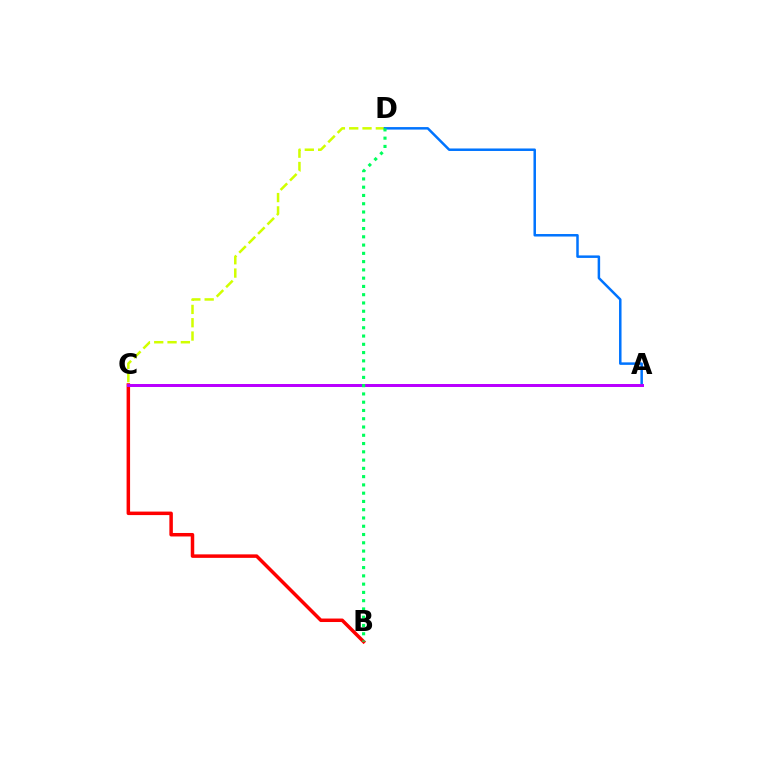{('B', 'C'): [{'color': '#ff0000', 'line_style': 'solid', 'thickness': 2.52}], ('C', 'D'): [{'color': '#d1ff00', 'line_style': 'dashed', 'thickness': 1.81}], ('A', 'D'): [{'color': '#0074ff', 'line_style': 'solid', 'thickness': 1.8}], ('A', 'C'): [{'color': '#b900ff', 'line_style': 'solid', 'thickness': 2.15}], ('B', 'D'): [{'color': '#00ff5c', 'line_style': 'dotted', 'thickness': 2.25}]}